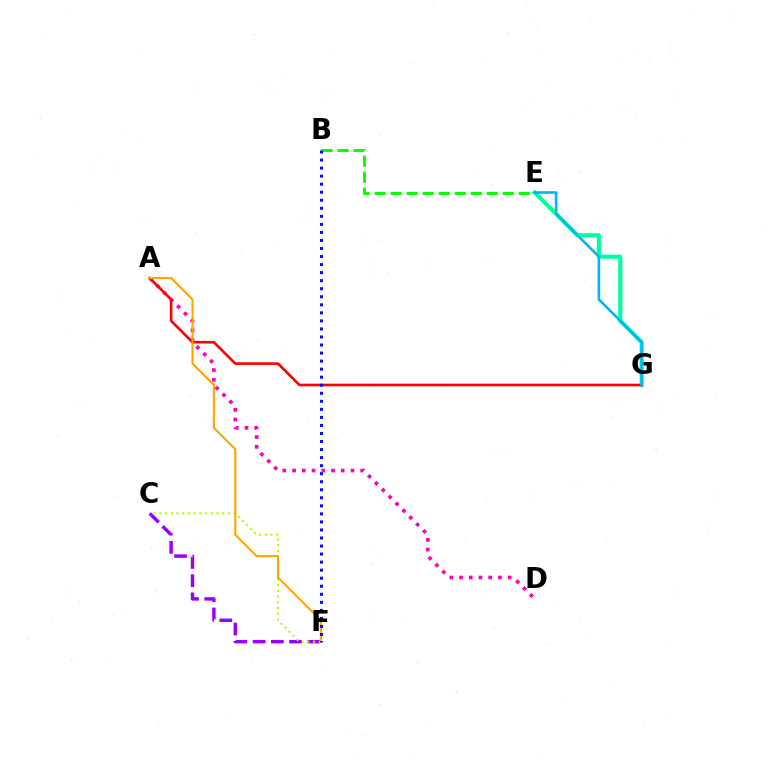{('B', 'E'): [{'color': '#08ff00', 'line_style': 'dashed', 'thickness': 2.18}], ('E', 'G'): [{'color': '#00ff9d', 'line_style': 'solid', 'thickness': 2.98}, {'color': '#00b5ff', 'line_style': 'solid', 'thickness': 1.87}], ('A', 'D'): [{'color': '#ff00bd', 'line_style': 'dotted', 'thickness': 2.64}], ('C', 'F'): [{'color': '#9b00ff', 'line_style': 'dashed', 'thickness': 2.48}, {'color': '#b3ff00', 'line_style': 'dotted', 'thickness': 1.55}], ('A', 'G'): [{'color': '#ff0000', 'line_style': 'solid', 'thickness': 1.89}], ('A', 'F'): [{'color': '#ffa500', 'line_style': 'solid', 'thickness': 1.52}], ('B', 'F'): [{'color': '#0010ff', 'line_style': 'dotted', 'thickness': 2.18}]}